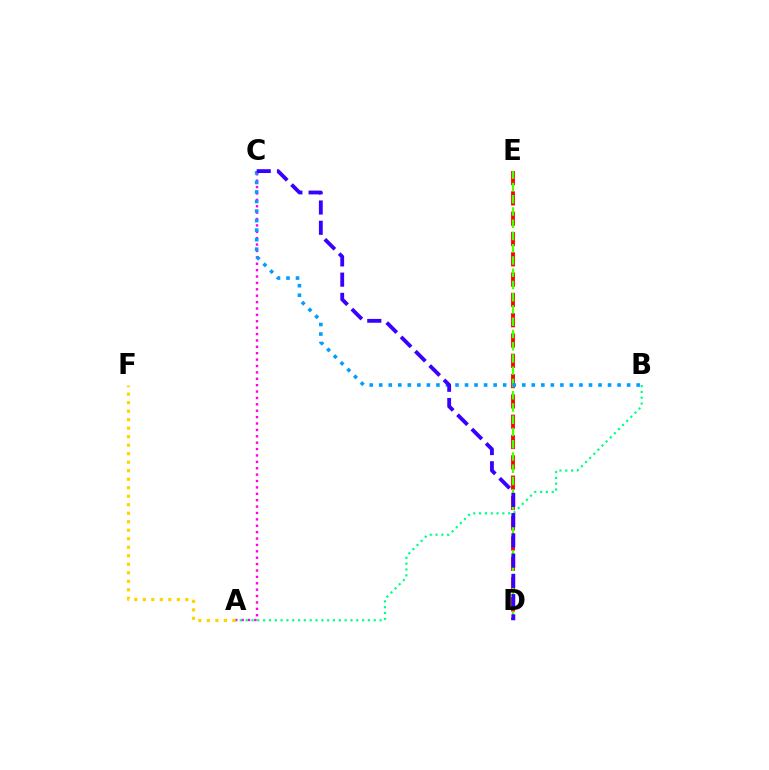{('A', 'C'): [{'color': '#ff00ed', 'line_style': 'dotted', 'thickness': 1.74}], ('A', 'B'): [{'color': '#00ff86', 'line_style': 'dotted', 'thickness': 1.58}], ('D', 'E'): [{'color': '#ff0000', 'line_style': 'dashed', 'thickness': 2.76}, {'color': '#4fff00', 'line_style': 'dashed', 'thickness': 1.66}], ('B', 'C'): [{'color': '#009eff', 'line_style': 'dotted', 'thickness': 2.59}], ('A', 'F'): [{'color': '#ffd500', 'line_style': 'dotted', 'thickness': 2.31}], ('C', 'D'): [{'color': '#3700ff', 'line_style': 'dashed', 'thickness': 2.75}]}